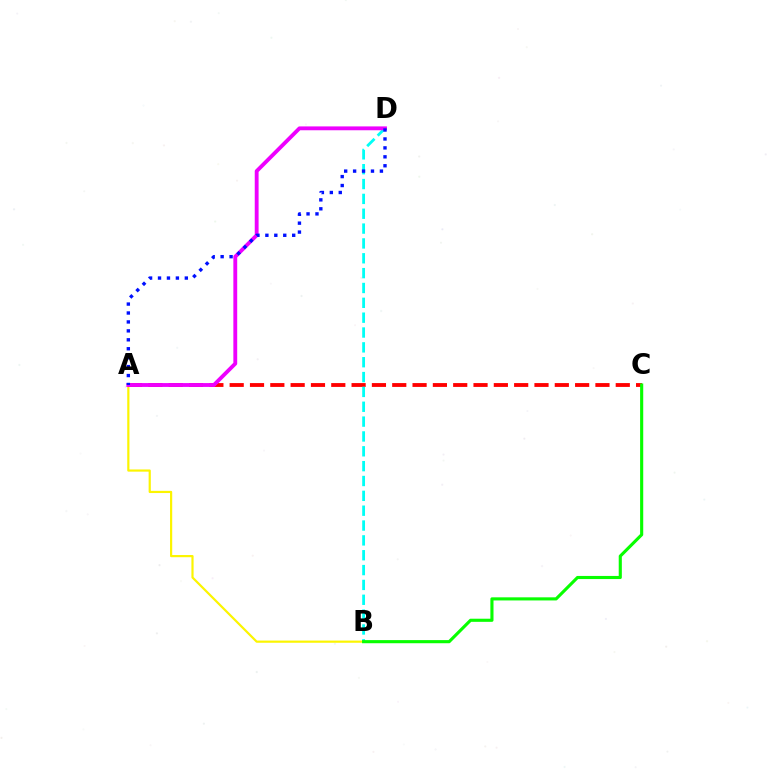{('A', 'B'): [{'color': '#fcf500', 'line_style': 'solid', 'thickness': 1.58}], ('A', 'C'): [{'color': '#ff0000', 'line_style': 'dashed', 'thickness': 2.76}], ('B', 'D'): [{'color': '#00fff6', 'line_style': 'dashed', 'thickness': 2.02}], ('A', 'D'): [{'color': '#ee00ff', 'line_style': 'solid', 'thickness': 2.77}, {'color': '#0010ff', 'line_style': 'dotted', 'thickness': 2.43}], ('B', 'C'): [{'color': '#08ff00', 'line_style': 'solid', 'thickness': 2.24}]}